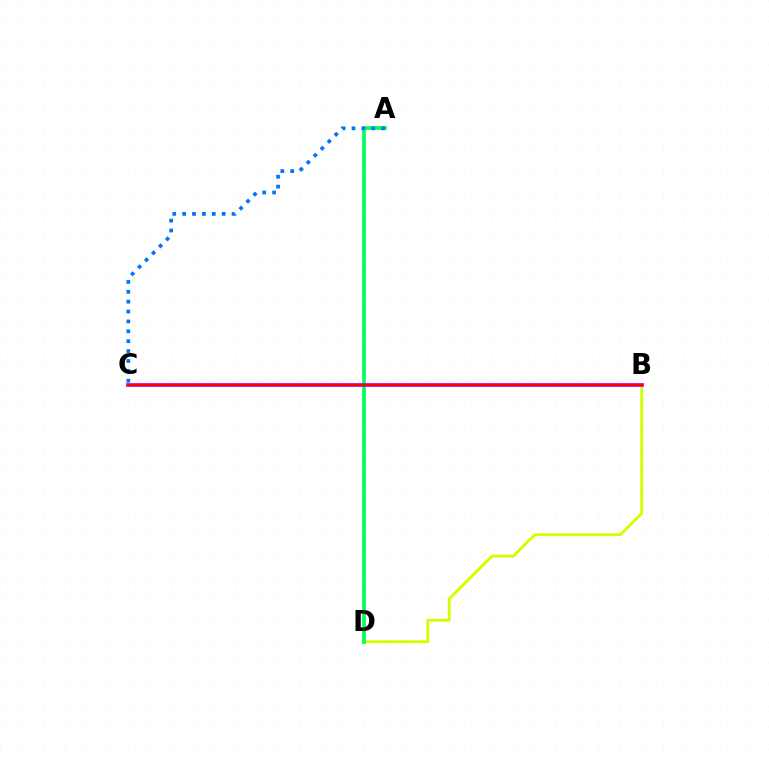{('B', 'D'): [{'color': '#d1ff00', 'line_style': 'solid', 'thickness': 2.04}], ('A', 'D'): [{'color': '#00ff5c', 'line_style': 'solid', 'thickness': 2.67}], ('A', 'C'): [{'color': '#0074ff', 'line_style': 'dotted', 'thickness': 2.68}], ('B', 'C'): [{'color': '#b900ff', 'line_style': 'solid', 'thickness': 2.65}, {'color': '#ff0000', 'line_style': 'solid', 'thickness': 1.56}]}